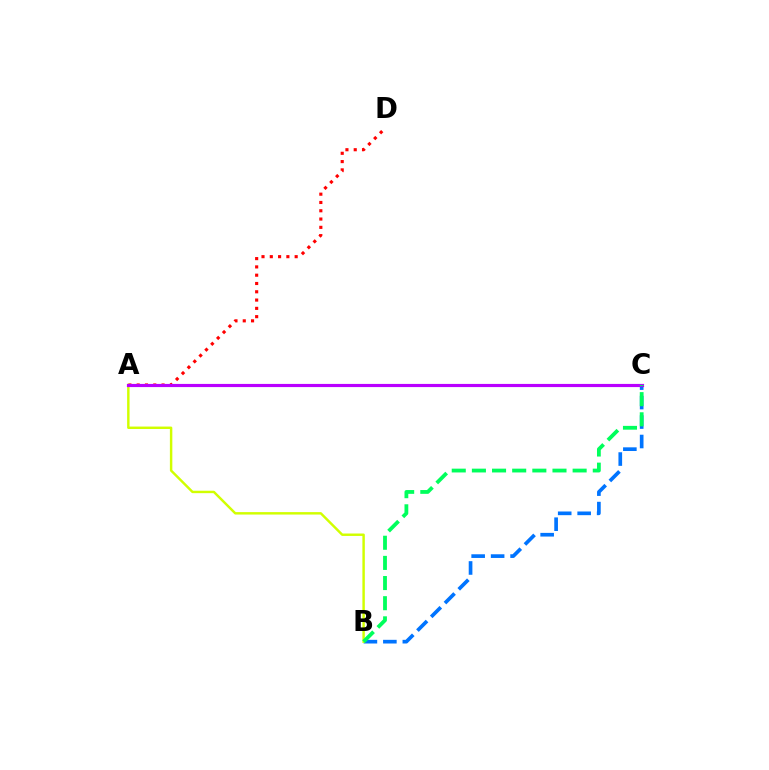{('B', 'C'): [{'color': '#0074ff', 'line_style': 'dashed', 'thickness': 2.64}, {'color': '#00ff5c', 'line_style': 'dashed', 'thickness': 2.74}], ('A', 'D'): [{'color': '#ff0000', 'line_style': 'dotted', 'thickness': 2.25}], ('A', 'B'): [{'color': '#d1ff00', 'line_style': 'solid', 'thickness': 1.76}], ('A', 'C'): [{'color': '#b900ff', 'line_style': 'solid', 'thickness': 2.28}]}